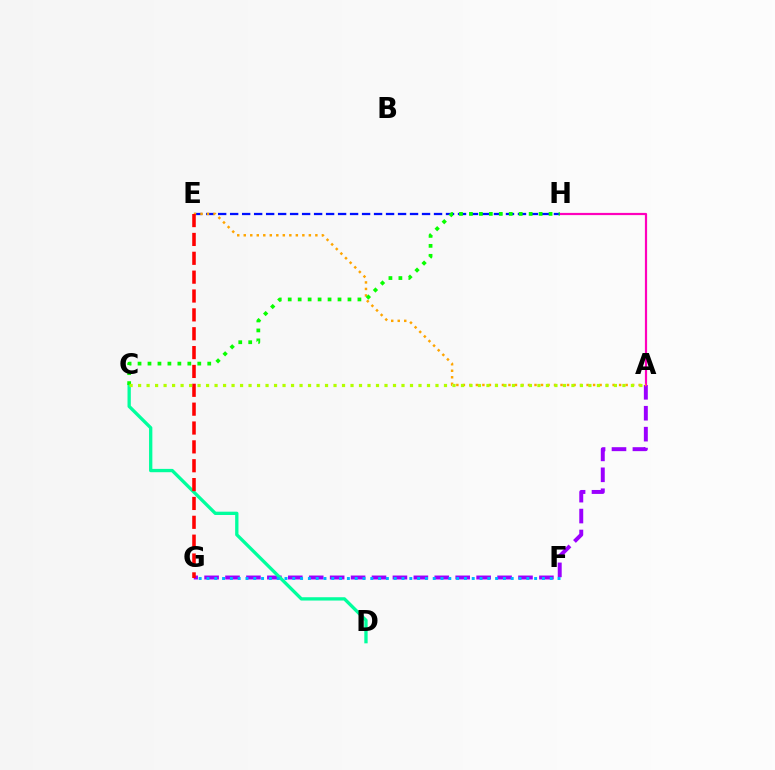{('A', 'G'): [{'color': '#9b00ff', 'line_style': 'dashed', 'thickness': 2.84}], ('C', 'D'): [{'color': '#00ff9d', 'line_style': 'solid', 'thickness': 2.38}], ('A', 'H'): [{'color': '#ff00bd', 'line_style': 'solid', 'thickness': 1.58}], ('E', 'H'): [{'color': '#0010ff', 'line_style': 'dashed', 'thickness': 1.63}], ('A', 'E'): [{'color': '#ffa500', 'line_style': 'dotted', 'thickness': 1.77}], ('C', 'H'): [{'color': '#08ff00', 'line_style': 'dotted', 'thickness': 2.71}], ('E', 'G'): [{'color': '#ff0000', 'line_style': 'dashed', 'thickness': 2.56}], ('F', 'G'): [{'color': '#00b5ff', 'line_style': 'dotted', 'thickness': 2.12}], ('A', 'C'): [{'color': '#b3ff00', 'line_style': 'dotted', 'thickness': 2.31}]}